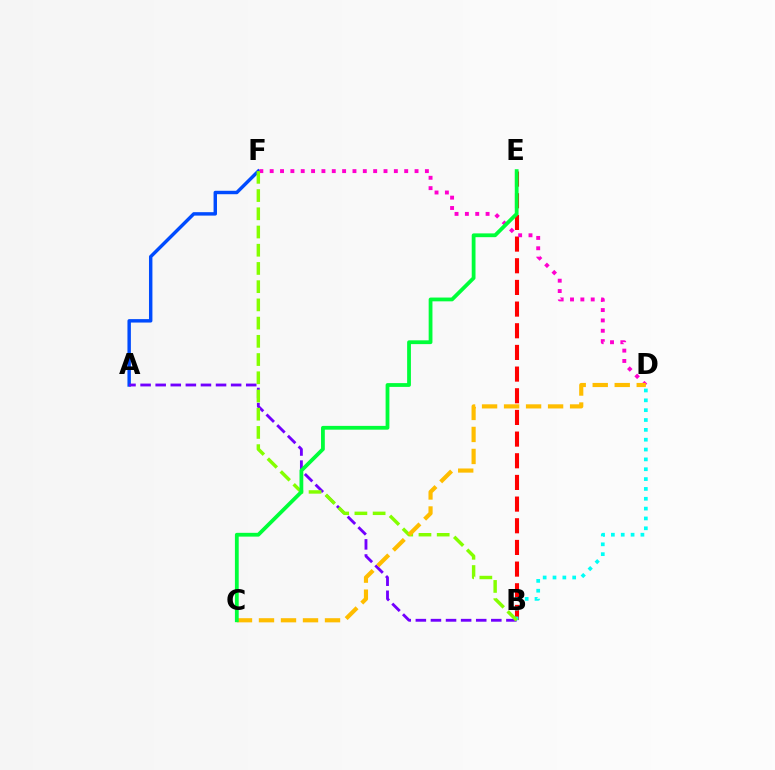{('A', 'F'): [{'color': '#004bff', 'line_style': 'solid', 'thickness': 2.47}], ('B', 'E'): [{'color': '#ff0000', 'line_style': 'dashed', 'thickness': 2.94}], ('A', 'B'): [{'color': '#7200ff', 'line_style': 'dashed', 'thickness': 2.05}], ('D', 'F'): [{'color': '#ff00cf', 'line_style': 'dotted', 'thickness': 2.81}], ('B', 'D'): [{'color': '#00fff6', 'line_style': 'dotted', 'thickness': 2.67}], ('B', 'F'): [{'color': '#84ff00', 'line_style': 'dashed', 'thickness': 2.48}], ('C', 'D'): [{'color': '#ffbd00', 'line_style': 'dashed', 'thickness': 2.99}], ('C', 'E'): [{'color': '#00ff39', 'line_style': 'solid', 'thickness': 2.73}]}